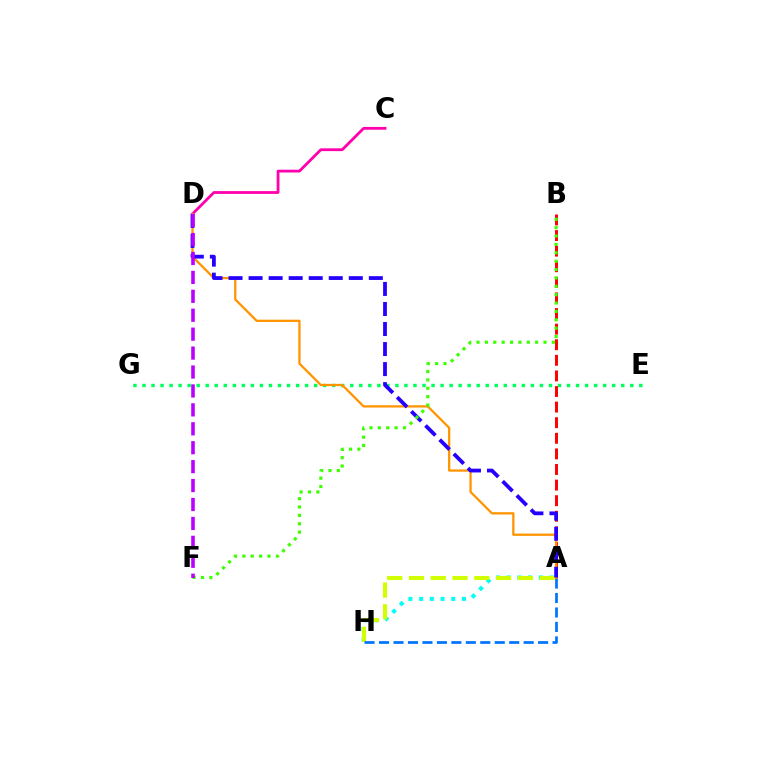{('C', 'D'): [{'color': '#ff00ac', 'line_style': 'solid', 'thickness': 2.01}], ('A', 'H'): [{'color': '#00fff6', 'line_style': 'dotted', 'thickness': 2.91}, {'color': '#d1ff00', 'line_style': 'dashed', 'thickness': 2.96}, {'color': '#0074ff', 'line_style': 'dashed', 'thickness': 1.96}], ('A', 'B'): [{'color': '#ff0000', 'line_style': 'dashed', 'thickness': 2.12}], ('E', 'G'): [{'color': '#00ff5c', 'line_style': 'dotted', 'thickness': 2.45}], ('A', 'D'): [{'color': '#ff9400', 'line_style': 'solid', 'thickness': 1.64}, {'color': '#2500ff', 'line_style': 'dashed', 'thickness': 2.72}], ('B', 'F'): [{'color': '#3dff00', 'line_style': 'dotted', 'thickness': 2.28}], ('D', 'F'): [{'color': '#b900ff', 'line_style': 'dashed', 'thickness': 2.57}]}